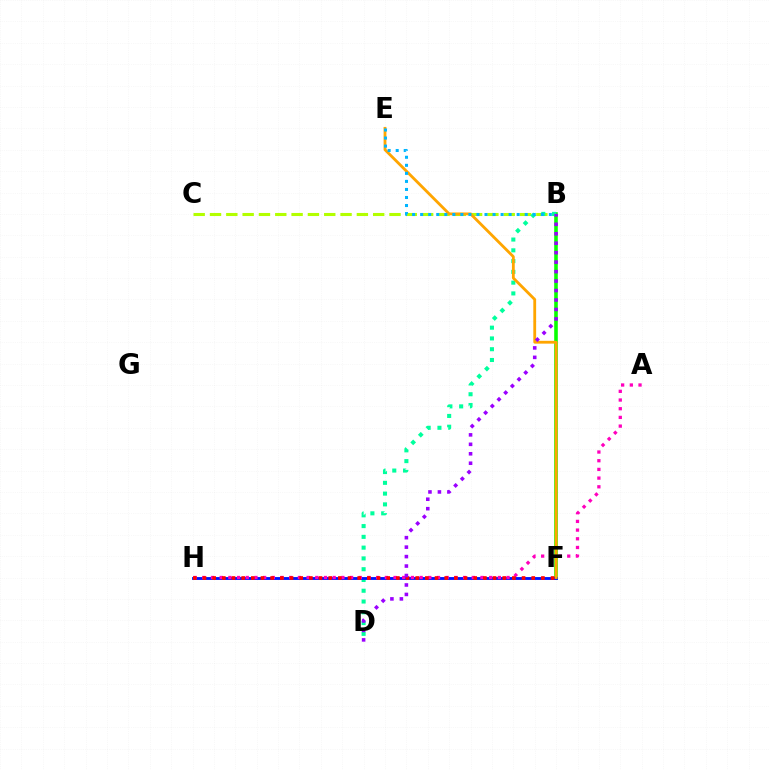{('B', 'C'): [{'color': '#b3ff00', 'line_style': 'dashed', 'thickness': 2.22}], ('B', 'F'): [{'color': '#08ff00', 'line_style': 'solid', 'thickness': 2.59}], ('B', 'D'): [{'color': '#00ff9d', 'line_style': 'dotted', 'thickness': 2.93}, {'color': '#9b00ff', 'line_style': 'dotted', 'thickness': 2.57}], ('F', 'H'): [{'color': '#0010ff', 'line_style': 'solid', 'thickness': 2.05}, {'color': '#ff0000', 'line_style': 'dotted', 'thickness': 2.63}], ('A', 'H'): [{'color': '#ff00bd', 'line_style': 'dotted', 'thickness': 2.36}], ('E', 'F'): [{'color': '#ffa500', 'line_style': 'solid', 'thickness': 2.03}], ('B', 'E'): [{'color': '#00b5ff', 'line_style': 'dotted', 'thickness': 2.19}]}